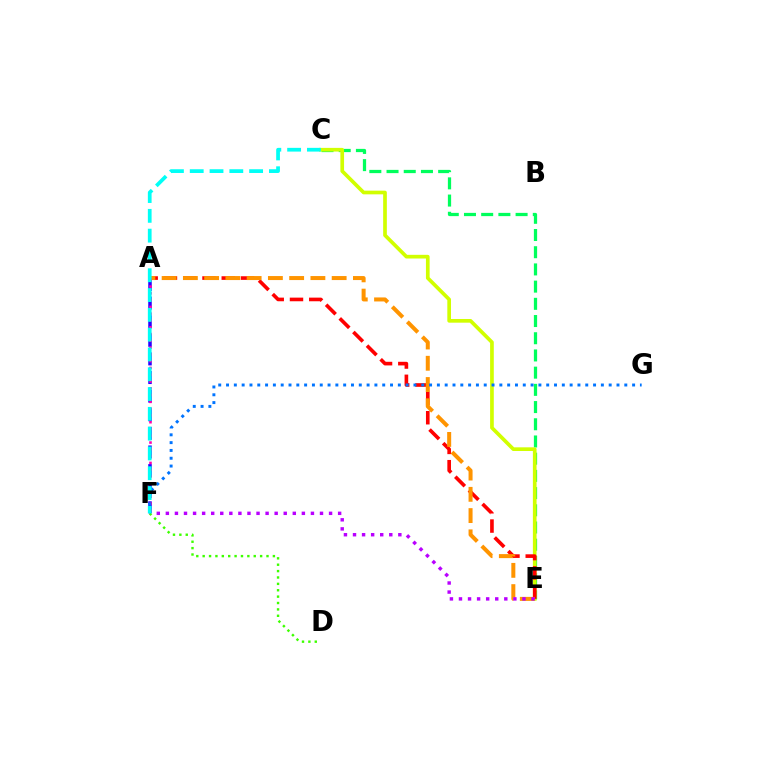{('C', 'E'): [{'color': '#00ff5c', 'line_style': 'dashed', 'thickness': 2.34}, {'color': '#d1ff00', 'line_style': 'solid', 'thickness': 2.65}], ('A', 'E'): [{'color': '#ff0000', 'line_style': 'dashed', 'thickness': 2.62}, {'color': '#ff9400', 'line_style': 'dashed', 'thickness': 2.89}], ('A', 'F'): [{'color': '#2500ff', 'line_style': 'dashed', 'thickness': 2.53}, {'color': '#ff00ac', 'line_style': 'dotted', 'thickness': 1.84}], ('E', 'F'): [{'color': '#b900ff', 'line_style': 'dotted', 'thickness': 2.46}], ('D', 'F'): [{'color': '#3dff00', 'line_style': 'dotted', 'thickness': 1.73}], ('F', 'G'): [{'color': '#0074ff', 'line_style': 'dotted', 'thickness': 2.12}], ('C', 'F'): [{'color': '#00fff6', 'line_style': 'dashed', 'thickness': 2.69}]}